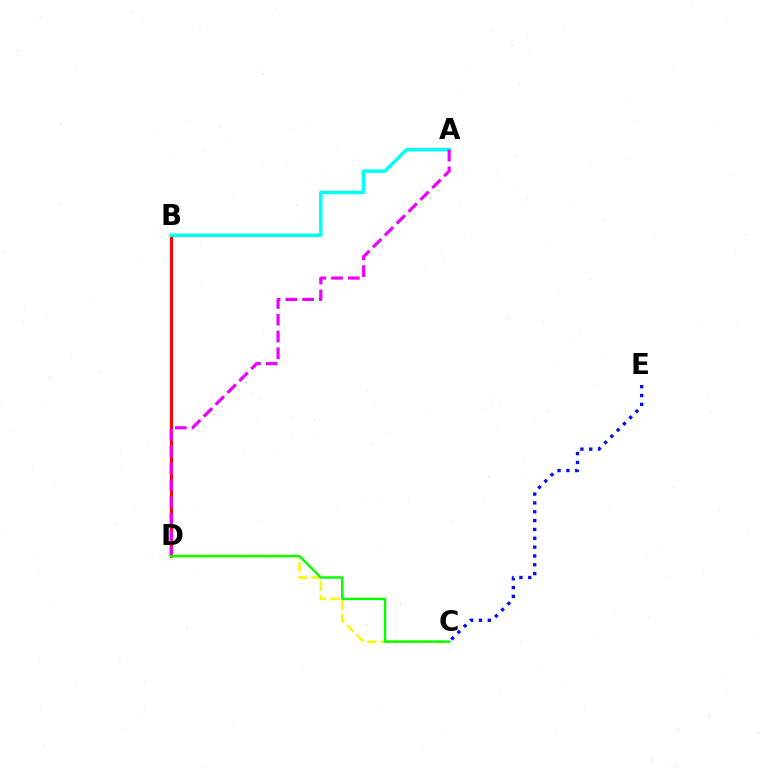{('B', 'D'): [{'color': '#ff0000', 'line_style': 'solid', 'thickness': 2.14}], ('A', 'B'): [{'color': '#00fff6', 'line_style': 'solid', 'thickness': 2.5}], ('C', 'D'): [{'color': '#fcf500', 'line_style': 'dashed', 'thickness': 1.83}, {'color': '#08ff00', 'line_style': 'solid', 'thickness': 1.76}], ('A', 'D'): [{'color': '#ee00ff', 'line_style': 'dashed', 'thickness': 2.28}], ('C', 'E'): [{'color': '#0010ff', 'line_style': 'dotted', 'thickness': 2.4}]}